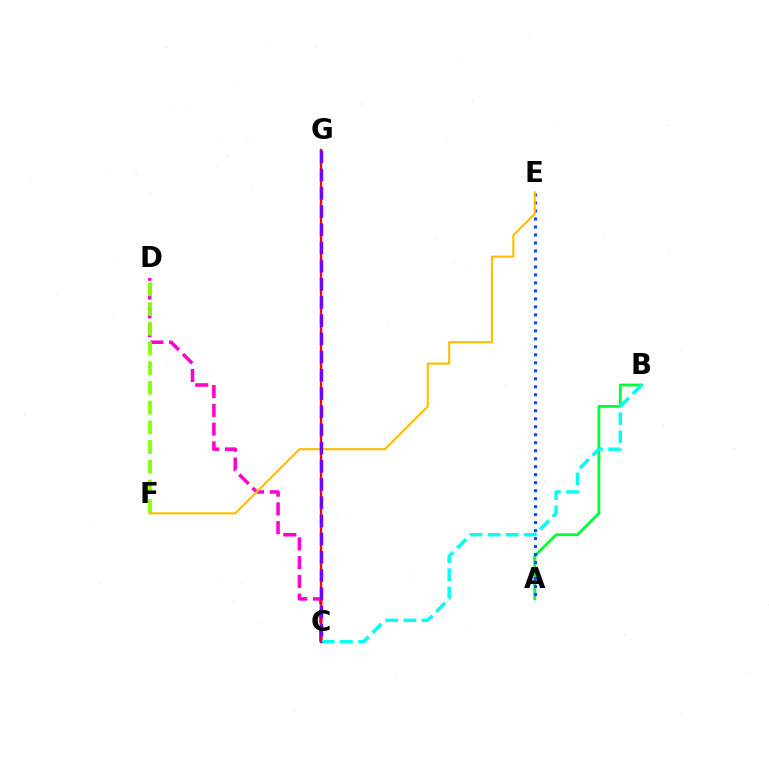{('C', 'D'): [{'color': '#ff00cf', 'line_style': 'dashed', 'thickness': 2.55}], ('C', 'G'): [{'color': '#ff0000', 'line_style': 'solid', 'thickness': 1.69}, {'color': '#7200ff', 'line_style': 'dashed', 'thickness': 2.47}], ('A', 'B'): [{'color': '#00ff39', 'line_style': 'solid', 'thickness': 2.02}], ('B', 'C'): [{'color': '#00fff6', 'line_style': 'dashed', 'thickness': 2.46}], ('D', 'F'): [{'color': '#84ff00', 'line_style': 'dashed', 'thickness': 2.68}], ('A', 'E'): [{'color': '#004bff', 'line_style': 'dotted', 'thickness': 2.17}], ('E', 'F'): [{'color': '#ffbd00', 'line_style': 'solid', 'thickness': 1.52}]}